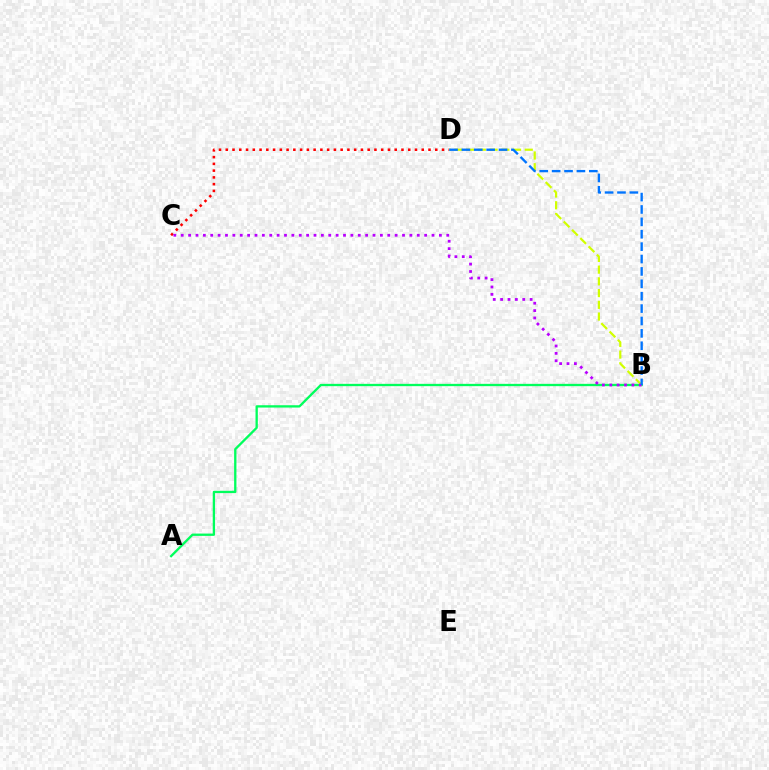{('C', 'D'): [{'color': '#ff0000', 'line_style': 'dotted', 'thickness': 1.84}], ('A', 'B'): [{'color': '#00ff5c', 'line_style': 'solid', 'thickness': 1.67}], ('B', 'D'): [{'color': '#d1ff00', 'line_style': 'dashed', 'thickness': 1.59}, {'color': '#0074ff', 'line_style': 'dashed', 'thickness': 1.68}], ('B', 'C'): [{'color': '#b900ff', 'line_style': 'dotted', 'thickness': 2.0}]}